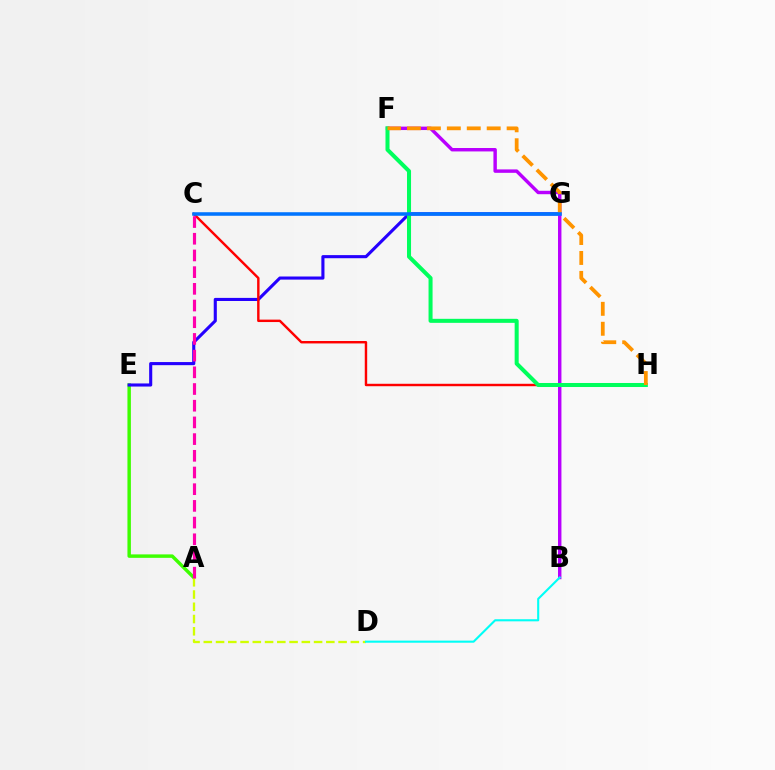{('A', 'E'): [{'color': '#3dff00', 'line_style': 'solid', 'thickness': 2.48}], ('E', 'G'): [{'color': '#2500ff', 'line_style': 'solid', 'thickness': 2.23}], ('B', 'F'): [{'color': '#b900ff', 'line_style': 'solid', 'thickness': 2.47}], ('A', 'D'): [{'color': '#d1ff00', 'line_style': 'dashed', 'thickness': 1.66}], ('C', 'H'): [{'color': '#ff0000', 'line_style': 'solid', 'thickness': 1.75}], ('F', 'H'): [{'color': '#00ff5c', 'line_style': 'solid', 'thickness': 2.9}, {'color': '#ff9400', 'line_style': 'dashed', 'thickness': 2.71}], ('A', 'C'): [{'color': '#ff00ac', 'line_style': 'dashed', 'thickness': 2.27}], ('B', 'D'): [{'color': '#00fff6', 'line_style': 'solid', 'thickness': 1.52}], ('C', 'G'): [{'color': '#0074ff', 'line_style': 'solid', 'thickness': 2.55}]}